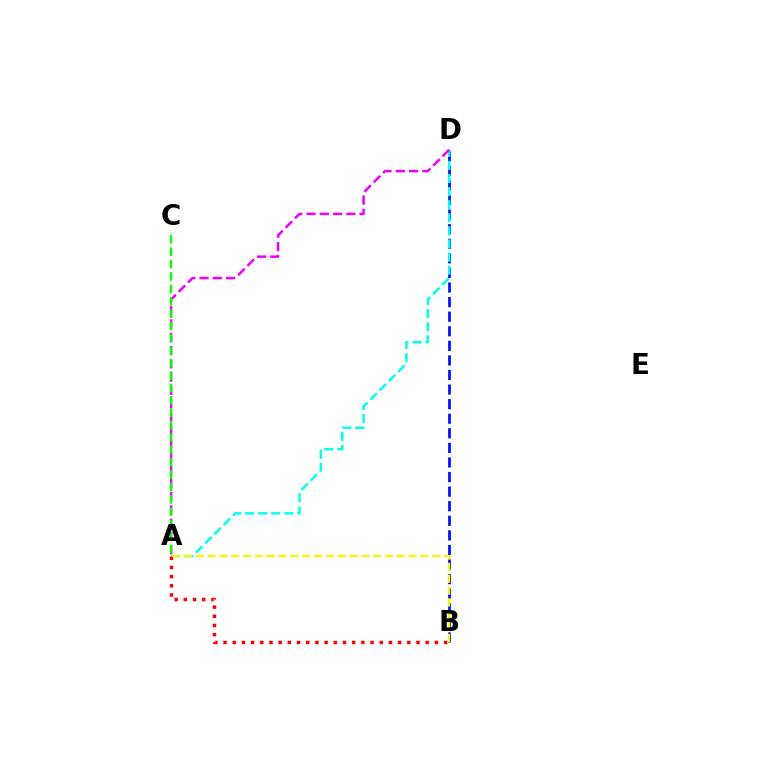{('B', 'D'): [{'color': '#0010ff', 'line_style': 'dashed', 'thickness': 1.98}], ('A', 'D'): [{'color': '#00fff6', 'line_style': 'dashed', 'thickness': 1.78}, {'color': '#ee00ff', 'line_style': 'dashed', 'thickness': 1.8}], ('A', 'B'): [{'color': '#ff0000', 'line_style': 'dotted', 'thickness': 2.5}, {'color': '#fcf500', 'line_style': 'dashed', 'thickness': 1.61}], ('A', 'C'): [{'color': '#08ff00', 'line_style': 'dashed', 'thickness': 1.68}]}